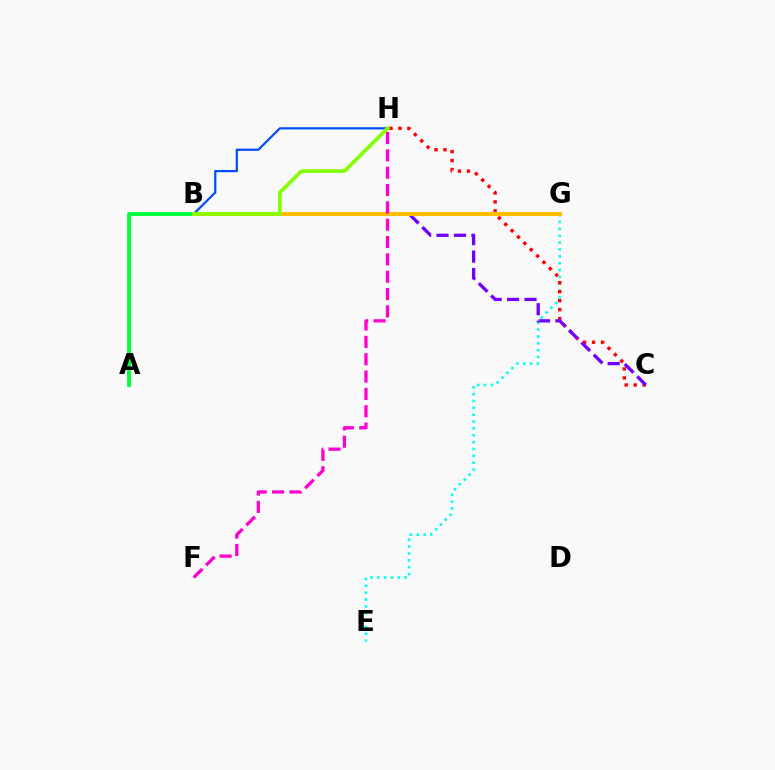{('E', 'G'): [{'color': '#00fff6', 'line_style': 'dotted', 'thickness': 1.86}], ('C', 'H'): [{'color': '#ff0000', 'line_style': 'dotted', 'thickness': 2.44}], ('B', 'H'): [{'color': '#004bff', 'line_style': 'solid', 'thickness': 1.59}, {'color': '#84ff00', 'line_style': 'solid', 'thickness': 2.61}], ('A', 'B'): [{'color': '#00ff39', 'line_style': 'solid', 'thickness': 2.78}], ('B', 'C'): [{'color': '#7200ff', 'line_style': 'dashed', 'thickness': 2.37}], ('B', 'G'): [{'color': '#ffbd00', 'line_style': 'solid', 'thickness': 2.92}], ('F', 'H'): [{'color': '#ff00cf', 'line_style': 'dashed', 'thickness': 2.36}]}